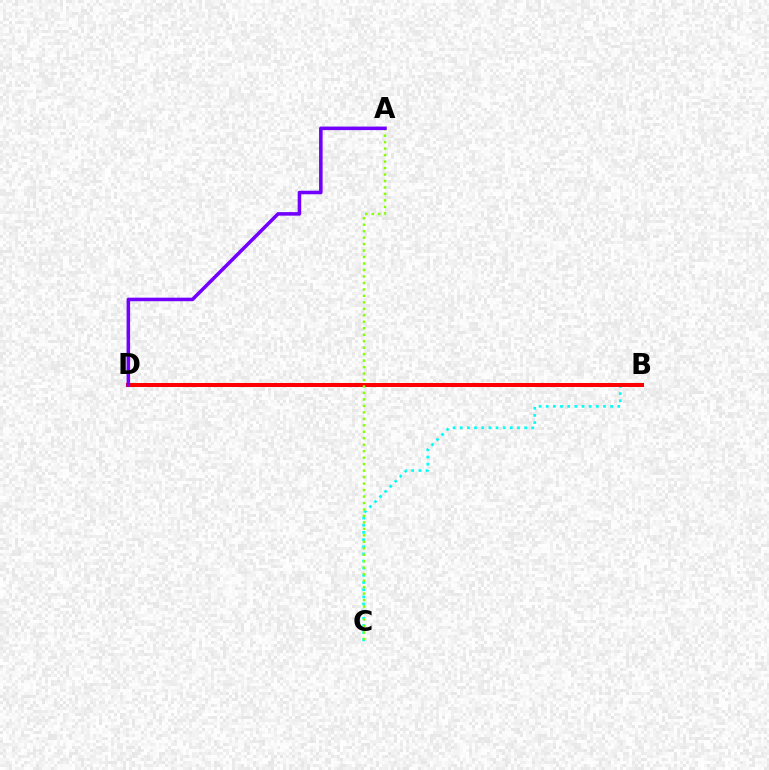{('B', 'C'): [{'color': '#00fff6', 'line_style': 'dotted', 'thickness': 1.94}], ('B', 'D'): [{'color': '#ff0000', 'line_style': 'solid', 'thickness': 2.89}], ('A', 'C'): [{'color': '#84ff00', 'line_style': 'dotted', 'thickness': 1.76}], ('A', 'D'): [{'color': '#7200ff', 'line_style': 'solid', 'thickness': 2.55}]}